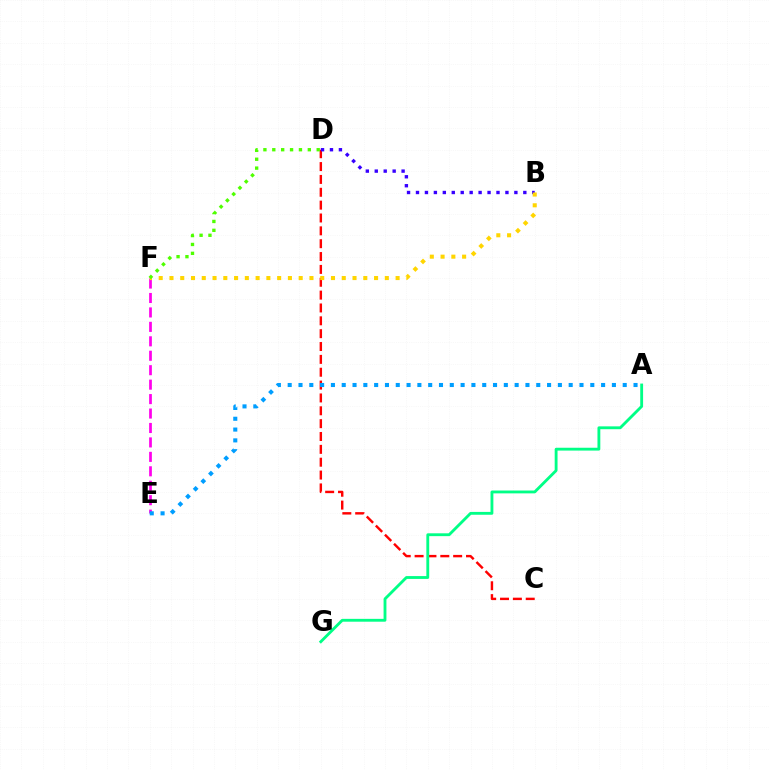{('C', 'D'): [{'color': '#ff0000', 'line_style': 'dashed', 'thickness': 1.75}], ('A', 'G'): [{'color': '#00ff86', 'line_style': 'solid', 'thickness': 2.05}], ('E', 'F'): [{'color': '#ff00ed', 'line_style': 'dashed', 'thickness': 1.96}], ('B', 'D'): [{'color': '#3700ff', 'line_style': 'dotted', 'thickness': 2.43}], ('A', 'E'): [{'color': '#009eff', 'line_style': 'dotted', 'thickness': 2.94}], ('B', 'F'): [{'color': '#ffd500', 'line_style': 'dotted', 'thickness': 2.93}], ('D', 'F'): [{'color': '#4fff00', 'line_style': 'dotted', 'thickness': 2.41}]}